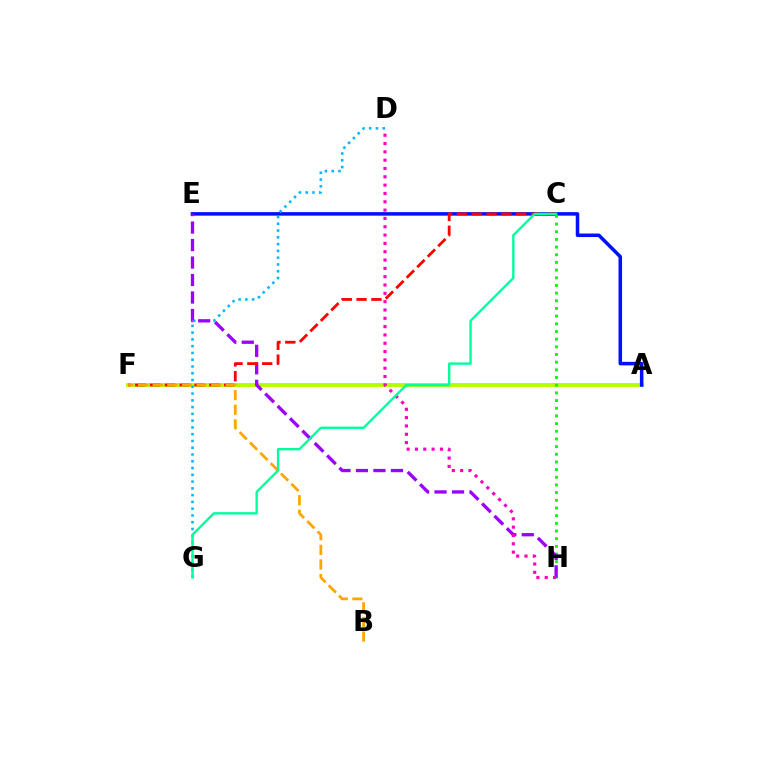{('A', 'F'): [{'color': '#b3ff00', 'line_style': 'solid', 'thickness': 2.83}], ('A', 'E'): [{'color': '#0010ff', 'line_style': 'solid', 'thickness': 2.53}], ('D', 'G'): [{'color': '#00b5ff', 'line_style': 'dotted', 'thickness': 1.84}], ('C', 'H'): [{'color': '#08ff00', 'line_style': 'dotted', 'thickness': 2.09}], ('E', 'H'): [{'color': '#9b00ff', 'line_style': 'dashed', 'thickness': 2.38}], ('C', 'F'): [{'color': '#ff0000', 'line_style': 'dashed', 'thickness': 2.02}], ('D', 'H'): [{'color': '#ff00bd', 'line_style': 'dotted', 'thickness': 2.26}], ('B', 'F'): [{'color': '#ffa500', 'line_style': 'dashed', 'thickness': 1.99}], ('C', 'G'): [{'color': '#00ff9d', 'line_style': 'solid', 'thickness': 1.71}]}